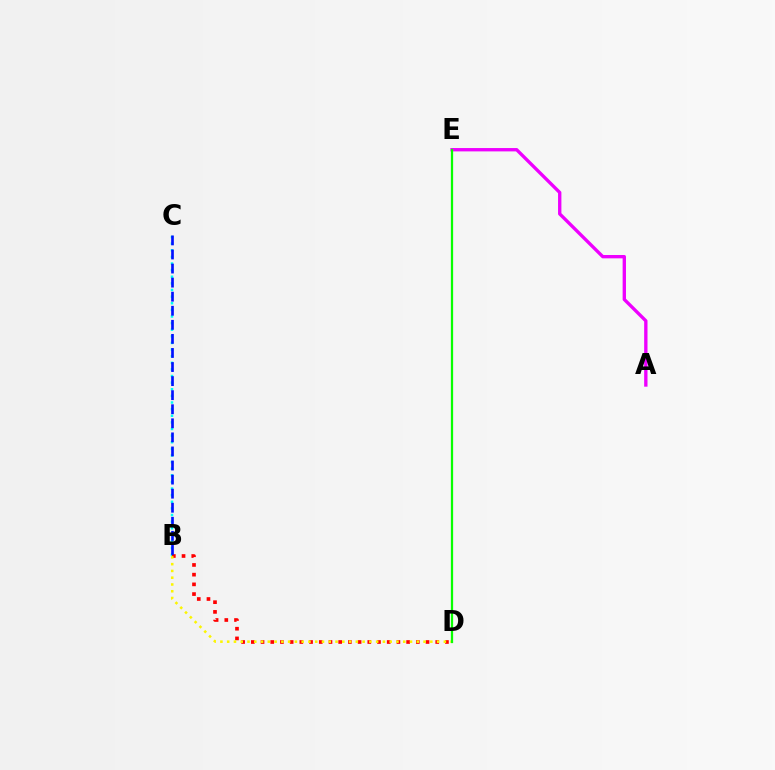{('A', 'E'): [{'color': '#ee00ff', 'line_style': 'solid', 'thickness': 2.41}], ('B', 'C'): [{'color': '#00fff6', 'line_style': 'dotted', 'thickness': 1.8}, {'color': '#0010ff', 'line_style': 'dashed', 'thickness': 1.91}], ('B', 'D'): [{'color': '#ff0000', 'line_style': 'dotted', 'thickness': 2.64}, {'color': '#fcf500', 'line_style': 'dotted', 'thickness': 1.84}], ('D', 'E'): [{'color': '#08ff00', 'line_style': 'solid', 'thickness': 1.63}]}